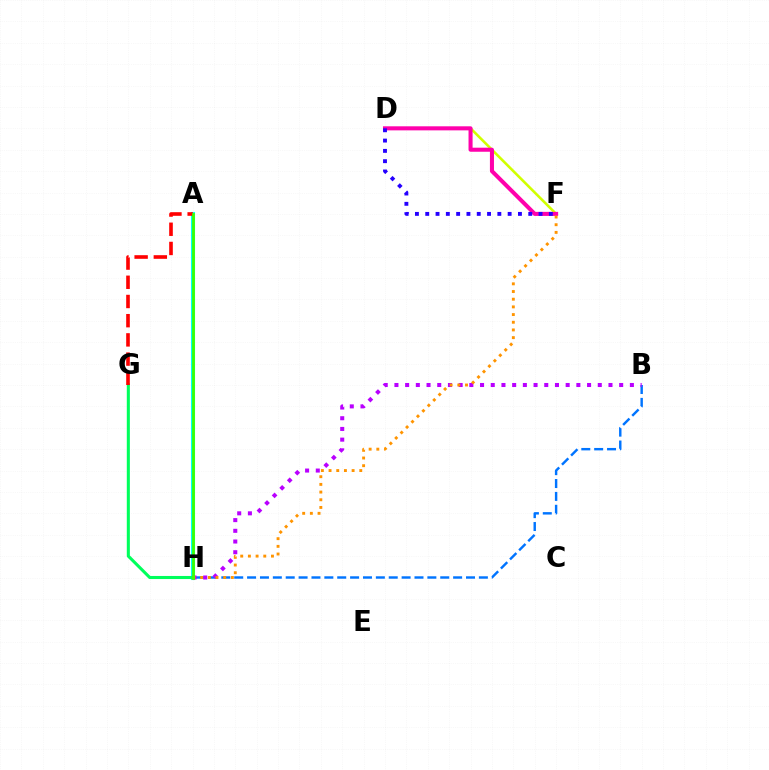{('D', 'F'): [{'color': '#d1ff00', 'line_style': 'solid', 'thickness': 1.86}, {'color': '#ff00ac', 'line_style': 'solid', 'thickness': 2.92}, {'color': '#2500ff', 'line_style': 'dotted', 'thickness': 2.8}], ('B', 'H'): [{'color': '#0074ff', 'line_style': 'dashed', 'thickness': 1.75}, {'color': '#b900ff', 'line_style': 'dotted', 'thickness': 2.91}], ('A', 'H'): [{'color': '#00fff6', 'line_style': 'solid', 'thickness': 2.95}, {'color': '#3dff00', 'line_style': 'solid', 'thickness': 2.0}], ('G', 'H'): [{'color': '#00ff5c', 'line_style': 'solid', 'thickness': 2.21}], ('F', 'H'): [{'color': '#ff9400', 'line_style': 'dotted', 'thickness': 2.09}], ('A', 'G'): [{'color': '#ff0000', 'line_style': 'dashed', 'thickness': 2.61}]}